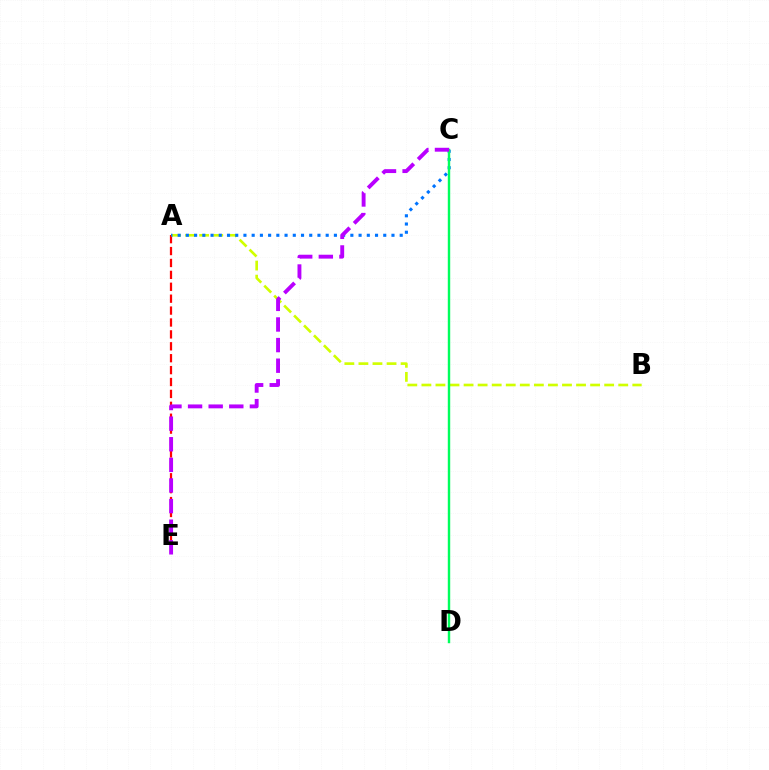{('A', 'E'): [{'color': '#ff0000', 'line_style': 'dashed', 'thickness': 1.62}], ('A', 'B'): [{'color': '#d1ff00', 'line_style': 'dashed', 'thickness': 1.91}], ('A', 'C'): [{'color': '#0074ff', 'line_style': 'dotted', 'thickness': 2.23}], ('C', 'D'): [{'color': '#00ff5c', 'line_style': 'solid', 'thickness': 1.74}], ('C', 'E'): [{'color': '#b900ff', 'line_style': 'dashed', 'thickness': 2.8}]}